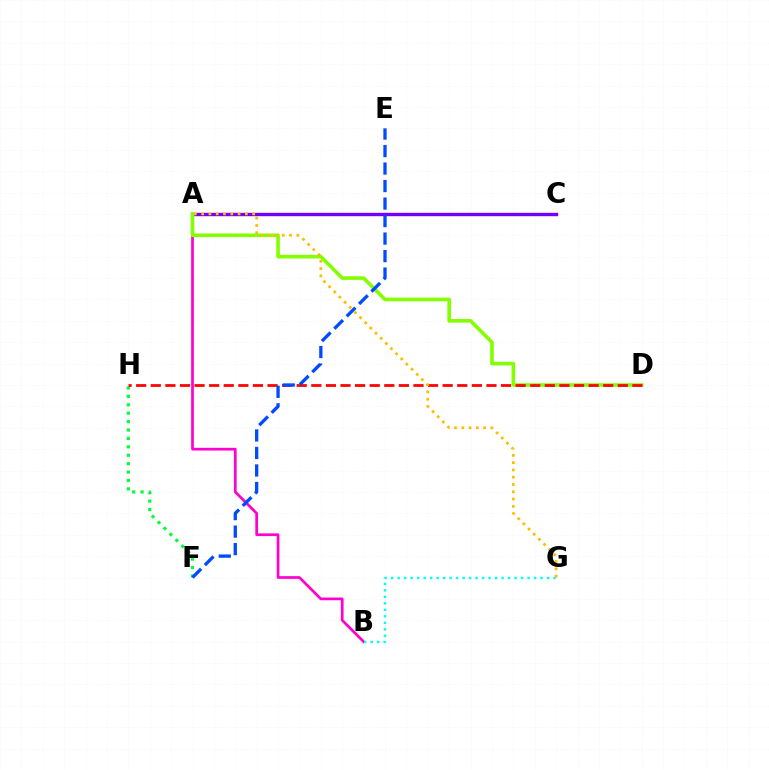{('A', 'B'): [{'color': '#ff00cf', 'line_style': 'solid', 'thickness': 1.95}], ('F', 'H'): [{'color': '#00ff39', 'line_style': 'dotted', 'thickness': 2.28}], ('B', 'G'): [{'color': '#00fff6', 'line_style': 'dotted', 'thickness': 1.76}], ('A', 'C'): [{'color': '#7200ff', 'line_style': 'solid', 'thickness': 2.43}], ('A', 'D'): [{'color': '#84ff00', 'line_style': 'solid', 'thickness': 2.61}], ('D', 'H'): [{'color': '#ff0000', 'line_style': 'dashed', 'thickness': 1.98}], ('A', 'G'): [{'color': '#ffbd00', 'line_style': 'dotted', 'thickness': 1.98}], ('E', 'F'): [{'color': '#004bff', 'line_style': 'dashed', 'thickness': 2.38}]}